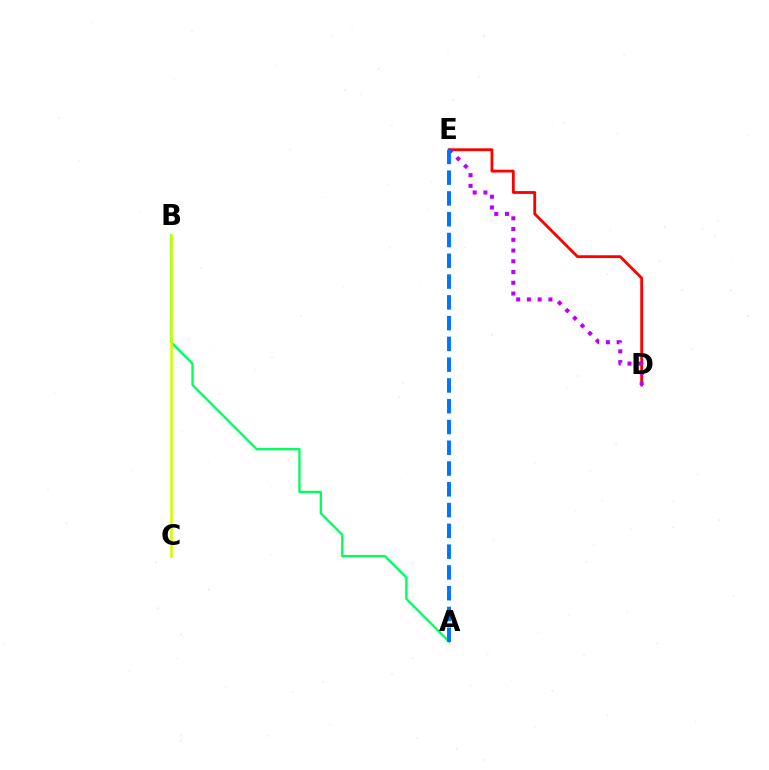{('D', 'E'): [{'color': '#ff0000', 'line_style': 'solid', 'thickness': 2.03}, {'color': '#b900ff', 'line_style': 'dotted', 'thickness': 2.92}], ('A', 'B'): [{'color': '#00ff5c', 'line_style': 'solid', 'thickness': 1.65}], ('B', 'C'): [{'color': '#d1ff00', 'line_style': 'solid', 'thickness': 1.89}], ('A', 'E'): [{'color': '#0074ff', 'line_style': 'dashed', 'thickness': 2.82}]}